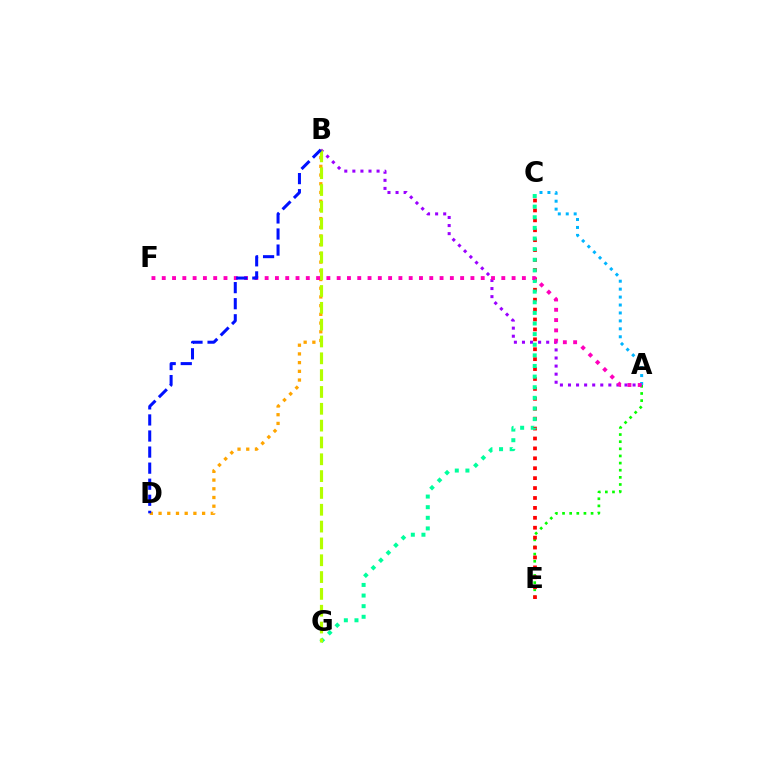{('A', 'E'): [{'color': '#08ff00', 'line_style': 'dotted', 'thickness': 1.94}], ('C', 'E'): [{'color': '#ff0000', 'line_style': 'dotted', 'thickness': 2.69}], ('A', 'B'): [{'color': '#9b00ff', 'line_style': 'dotted', 'thickness': 2.19}], ('B', 'D'): [{'color': '#ffa500', 'line_style': 'dotted', 'thickness': 2.37}, {'color': '#0010ff', 'line_style': 'dashed', 'thickness': 2.18}], ('C', 'G'): [{'color': '#00ff9d', 'line_style': 'dotted', 'thickness': 2.89}], ('A', 'C'): [{'color': '#00b5ff', 'line_style': 'dotted', 'thickness': 2.16}], ('B', 'G'): [{'color': '#b3ff00', 'line_style': 'dashed', 'thickness': 2.29}], ('A', 'F'): [{'color': '#ff00bd', 'line_style': 'dotted', 'thickness': 2.8}]}